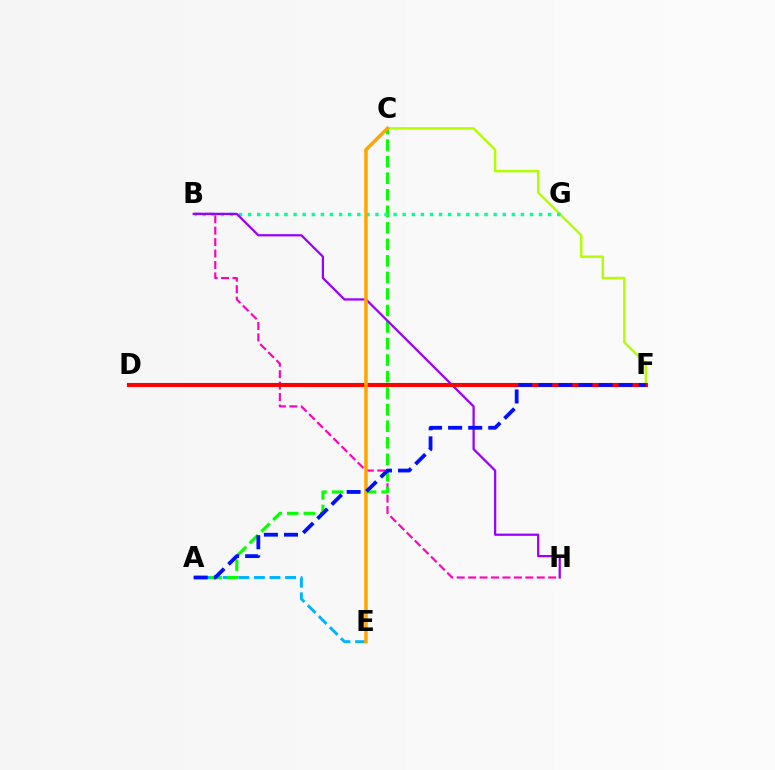{('B', 'H'): [{'color': '#ff00bd', 'line_style': 'dashed', 'thickness': 1.55}, {'color': '#9b00ff', 'line_style': 'solid', 'thickness': 1.62}], ('A', 'E'): [{'color': '#00b5ff', 'line_style': 'dashed', 'thickness': 2.12}], ('C', 'F'): [{'color': '#b3ff00', 'line_style': 'solid', 'thickness': 1.76}], ('A', 'C'): [{'color': '#08ff00', 'line_style': 'dashed', 'thickness': 2.25}], ('B', 'G'): [{'color': '#00ff9d', 'line_style': 'dotted', 'thickness': 2.47}], ('D', 'F'): [{'color': '#ff0000', 'line_style': 'solid', 'thickness': 2.95}], ('C', 'E'): [{'color': '#ffa500', 'line_style': 'solid', 'thickness': 2.51}], ('A', 'F'): [{'color': '#0010ff', 'line_style': 'dashed', 'thickness': 2.73}]}